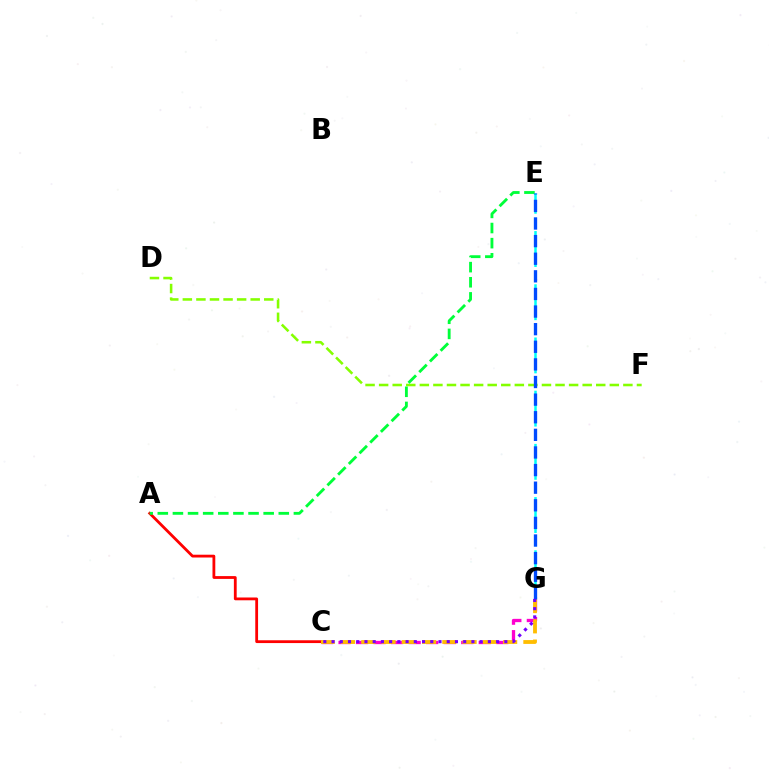{('A', 'C'): [{'color': '#ff0000', 'line_style': 'solid', 'thickness': 2.02}], ('C', 'G'): [{'color': '#ff00cf', 'line_style': 'dashed', 'thickness': 2.38}, {'color': '#ffbd00', 'line_style': 'dashed', 'thickness': 2.75}, {'color': '#7200ff', 'line_style': 'dotted', 'thickness': 2.24}], ('D', 'F'): [{'color': '#84ff00', 'line_style': 'dashed', 'thickness': 1.84}], ('A', 'E'): [{'color': '#00ff39', 'line_style': 'dashed', 'thickness': 2.05}], ('E', 'G'): [{'color': '#00fff6', 'line_style': 'dashed', 'thickness': 1.81}, {'color': '#004bff', 'line_style': 'dashed', 'thickness': 2.39}]}